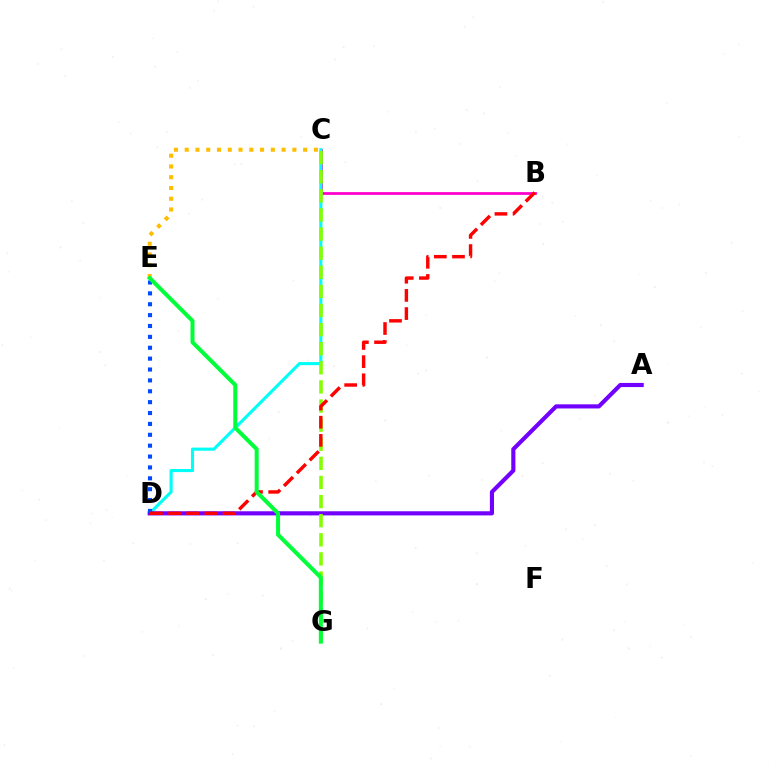{('B', 'C'): [{'color': '#ff00cf', 'line_style': 'solid', 'thickness': 1.99}], ('C', 'E'): [{'color': '#ffbd00', 'line_style': 'dotted', 'thickness': 2.93}], ('C', 'D'): [{'color': '#00fff6', 'line_style': 'solid', 'thickness': 2.23}], ('A', 'D'): [{'color': '#7200ff', 'line_style': 'solid', 'thickness': 2.97}], ('D', 'E'): [{'color': '#004bff', 'line_style': 'dotted', 'thickness': 2.96}], ('C', 'G'): [{'color': '#84ff00', 'line_style': 'dashed', 'thickness': 2.6}], ('B', 'D'): [{'color': '#ff0000', 'line_style': 'dashed', 'thickness': 2.47}], ('E', 'G'): [{'color': '#00ff39', 'line_style': 'solid', 'thickness': 2.89}]}